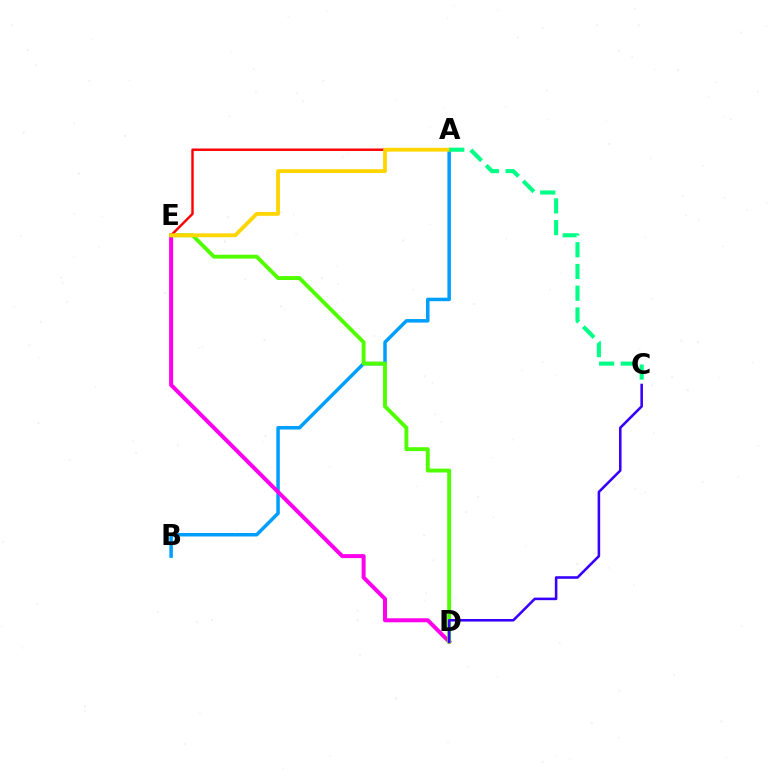{('A', 'B'): [{'color': '#009eff', 'line_style': 'solid', 'thickness': 2.52}], ('D', 'E'): [{'color': '#ff00ed', 'line_style': 'solid', 'thickness': 2.89}, {'color': '#4fff00', 'line_style': 'solid', 'thickness': 2.8}], ('A', 'E'): [{'color': '#ff0000', 'line_style': 'solid', 'thickness': 1.75}, {'color': '#ffd500', 'line_style': 'solid', 'thickness': 2.75}], ('C', 'D'): [{'color': '#3700ff', 'line_style': 'solid', 'thickness': 1.85}], ('A', 'C'): [{'color': '#00ff86', 'line_style': 'dashed', 'thickness': 2.95}]}